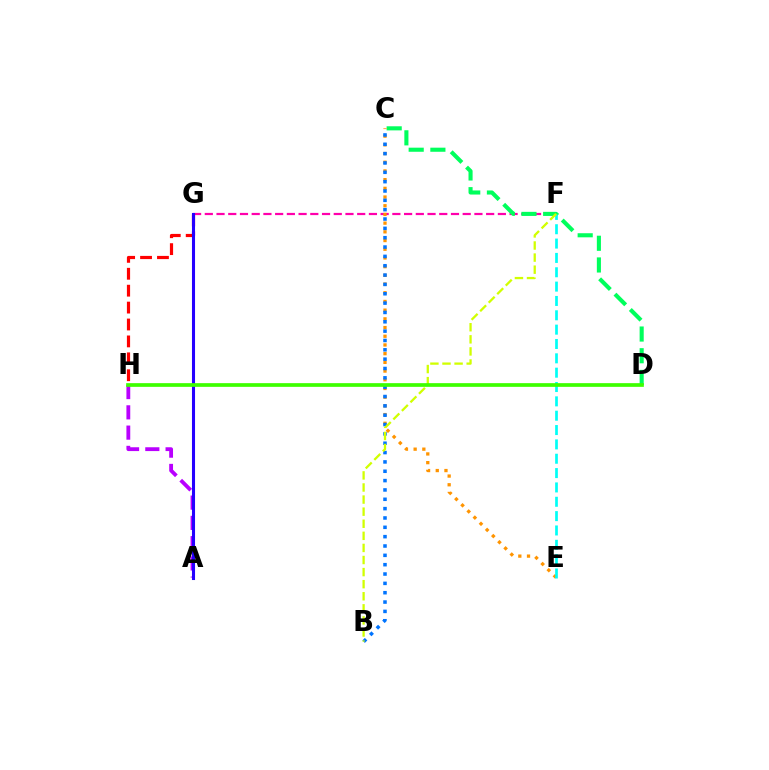{('F', 'G'): [{'color': '#ff00ac', 'line_style': 'dashed', 'thickness': 1.59}], ('G', 'H'): [{'color': '#ff0000', 'line_style': 'dashed', 'thickness': 2.3}], ('A', 'H'): [{'color': '#b900ff', 'line_style': 'dashed', 'thickness': 2.75}], ('C', 'D'): [{'color': '#00ff5c', 'line_style': 'dashed', 'thickness': 2.95}], ('C', 'E'): [{'color': '#ff9400', 'line_style': 'dotted', 'thickness': 2.36}], ('A', 'G'): [{'color': '#2500ff', 'line_style': 'solid', 'thickness': 2.21}], ('E', 'F'): [{'color': '#00fff6', 'line_style': 'dashed', 'thickness': 1.95}], ('B', 'C'): [{'color': '#0074ff', 'line_style': 'dotted', 'thickness': 2.54}], ('B', 'F'): [{'color': '#d1ff00', 'line_style': 'dashed', 'thickness': 1.64}], ('D', 'H'): [{'color': '#3dff00', 'line_style': 'solid', 'thickness': 2.66}]}